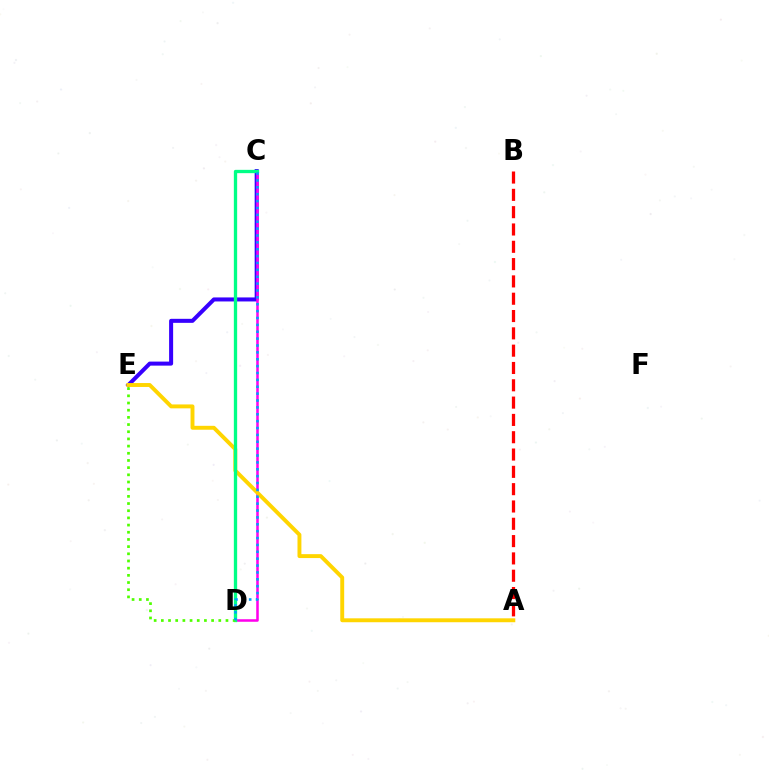{('C', 'E'): [{'color': '#3700ff', 'line_style': 'solid', 'thickness': 2.9}], ('C', 'D'): [{'color': '#ff00ed', 'line_style': 'solid', 'thickness': 1.83}, {'color': '#00ff86', 'line_style': 'solid', 'thickness': 2.39}, {'color': '#009eff', 'line_style': 'dotted', 'thickness': 1.87}], ('A', 'E'): [{'color': '#ffd500', 'line_style': 'solid', 'thickness': 2.82}], ('A', 'B'): [{'color': '#ff0000', 'line_style': 'dashed', 'thickness': 2.35}], ('D', 'E'): [{'color': '#4fff00', 'line_style': 'dotted', 'thickness': 1.95}]}